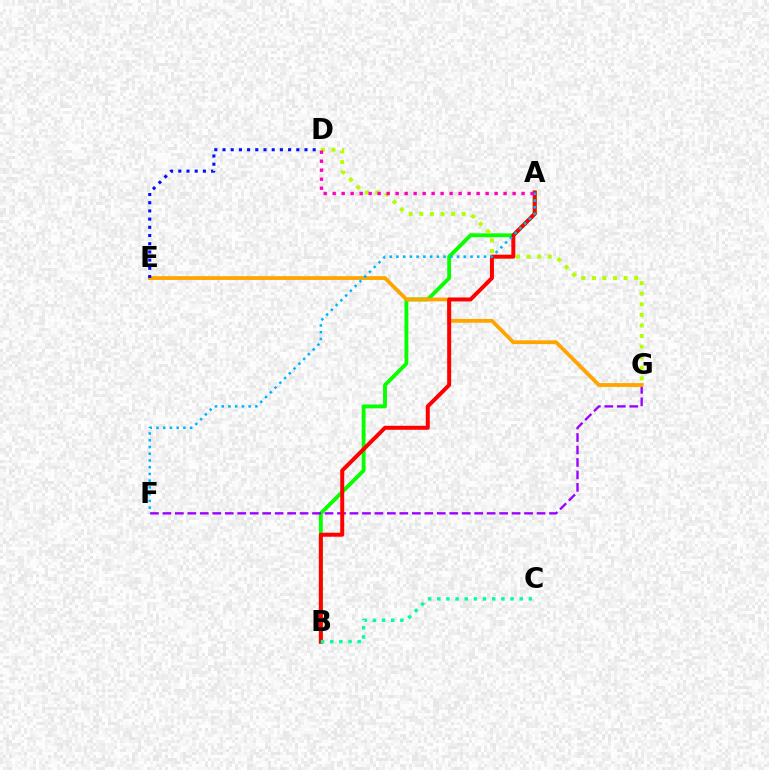{('A', 'B'): [{'color': '#08ff00', 'line_style': 'solid', 'thickness': 2.77}, {'color': '#ff0000', 'line_style': 'solid', 'thickness': 2.86}], ('D', 'G'): [{'color': '#b3ff00', 'line_style': 'dotted', 'thickness': 2.88}], ('F', 'G'): [{'color': '#9b00ff', 'line_style': 'dashed', 'thickness': 1.69}], ('E', 'G'): [{'color': '#ffa500', 'line_style': 'solid', 'thickness': 2.73}], ('A', 'F'): [{'color': '#00b5ff', 'line_style': 'dotted', 'thickness': 1.83}], ('B', 'C'): [{'color': '#00ff9d', 'line_style': 'dotted', 'thickness': 2.49}], ('A', 'D'): [{'color': '#ff00bd', 'line_style': 'dotted', 'thickness': 2.44}], ('D', 'E'): [{'color': '#0010ff', 'line_style': 'dotted', 'thickness': 2.23}]}